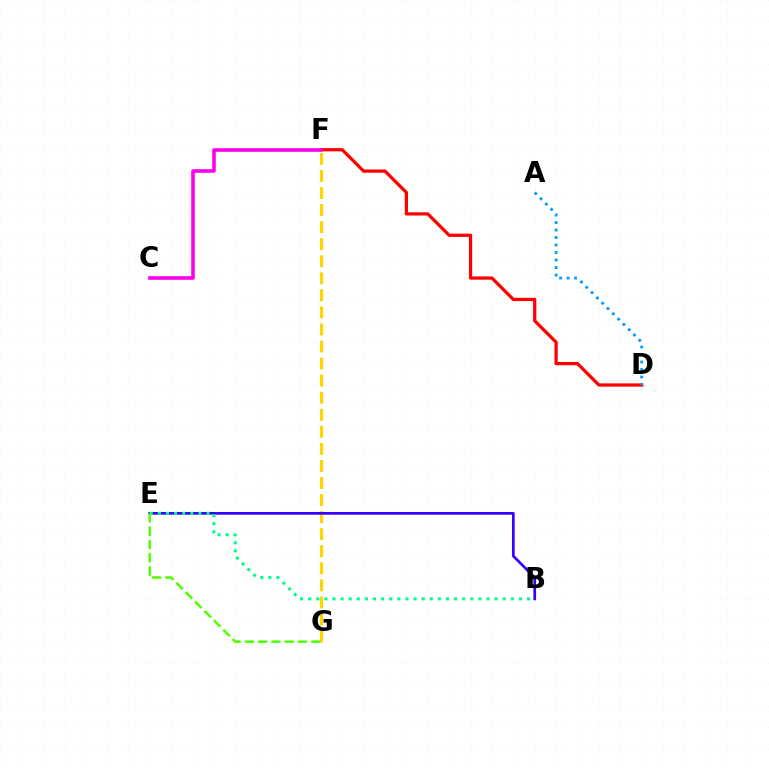{('D', 'F'): [{'color': '#ff0000', 'line_style': 'solid', 'thickness': 2.33}], ('F', 'G'): [{'color': '#ffd500', 'line_style': 'dashed', 'thickness': 2.32}], ('A', 'D'): [{'color': '#009eff', 'line_style': 'dotted', 'thickness': 2.04}], ('B', 'E'): [{'color': '#3700ff', 'line_style': 'solid', 'thickness': 1.95}, {'color': '#00ff86', 'line_style': 'dotted', 'thickness': 2.2}], ('E', 'G'): [{'color': '#4fff00', 'line_style': 'dashed', 'thickness': 1.8}], ('C', 'F'): [{'color': '#ff00ed', 'line_style': 'solid', 'thickness': 2.58}]}